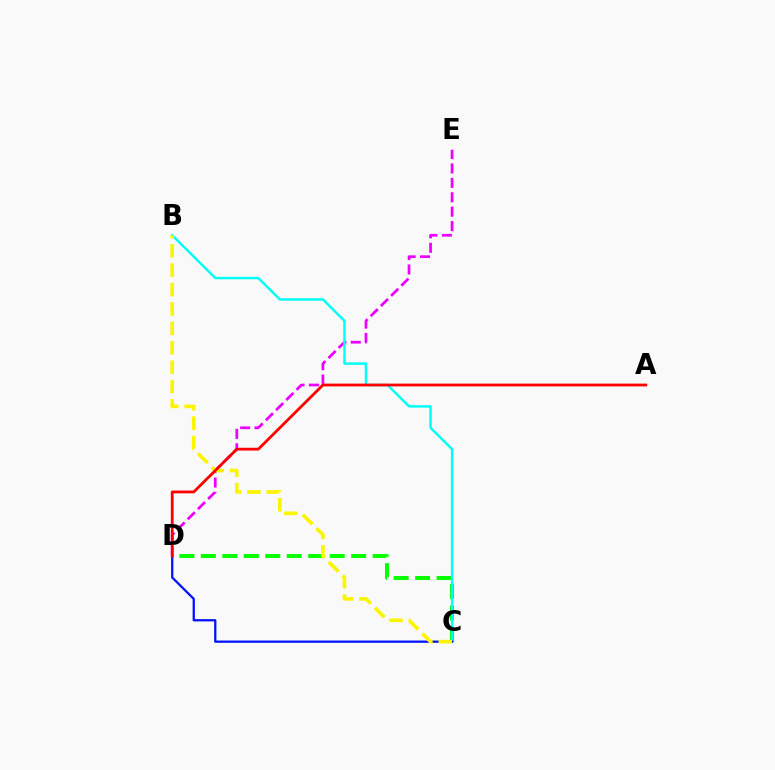{('D', 'E'): [{'color': '#ee00ff', 'line_style': 'dashed', 'thickness': 1.96}], ('C', 'D'): [{'color': '#08ff00', 'line_style': 'dashed', 'thickness': 2.92}, {'color': '#0010ff', 'line_style': 'solid', 'thickness': 1.63}], ('B', 'C'): [{'color': '#00fff6', 'line_style': 'solid', 'thickness': 1.75}, {'color': '#fcf500', 'line_style': 'dashed', 'thickness': 2.63}], ('A', 'D'): [{'color': '#ff0000', 'line_style': 'solid', 'thickness': 2.0}]}